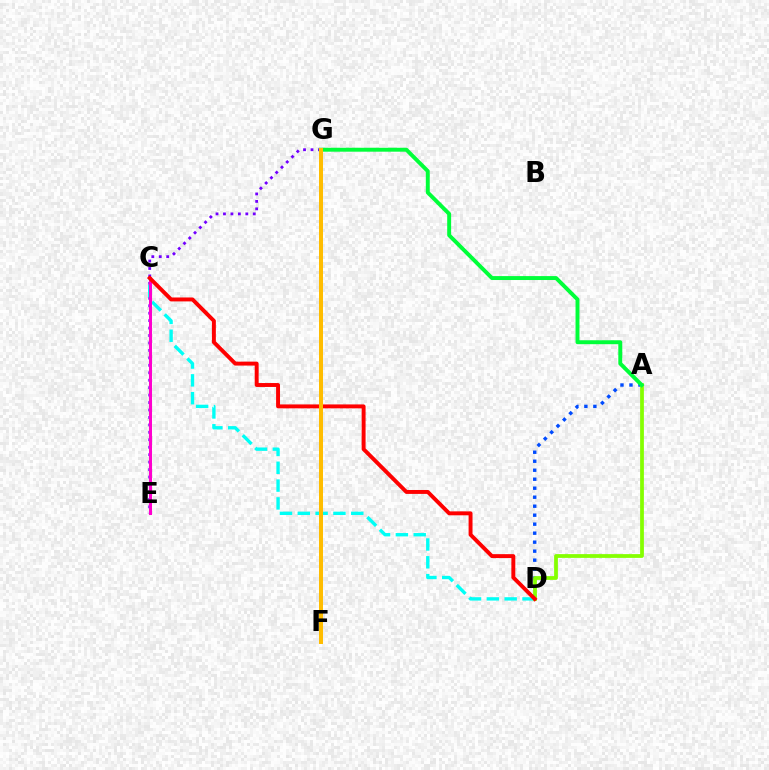{('E', 'G'): [{'color': '#7200ff', 'line_style': 'dotted', 'thickness': 2.02}], ('A', 'D'): [{'color': '#004bff', 'line_style': 'dotted', 'thickness': 2.44}, {'color': '#84ff00', 'line_style': 'solid', 'thickness': 2.71}], ('C', 'D'): [{'color': '#00fff6', 'line_style': 'dashed', 'thickness': 2.42}, {'color': '#ff0000', 'line_style': 'solid', 'thickness': 2.83}], ('C', 'E'): [{'color': '#ff00cf', 'line_style': 'solid', 'thickness': 2.18}], ('A', 'G'): [{'color': '#00ff39', 'line_style': 'solid', 'thickness': 2.83}], ('F', 'G'): [{'color': '#ffbd00', 'line_style': 'solid', 'thickness': 2.87}]}